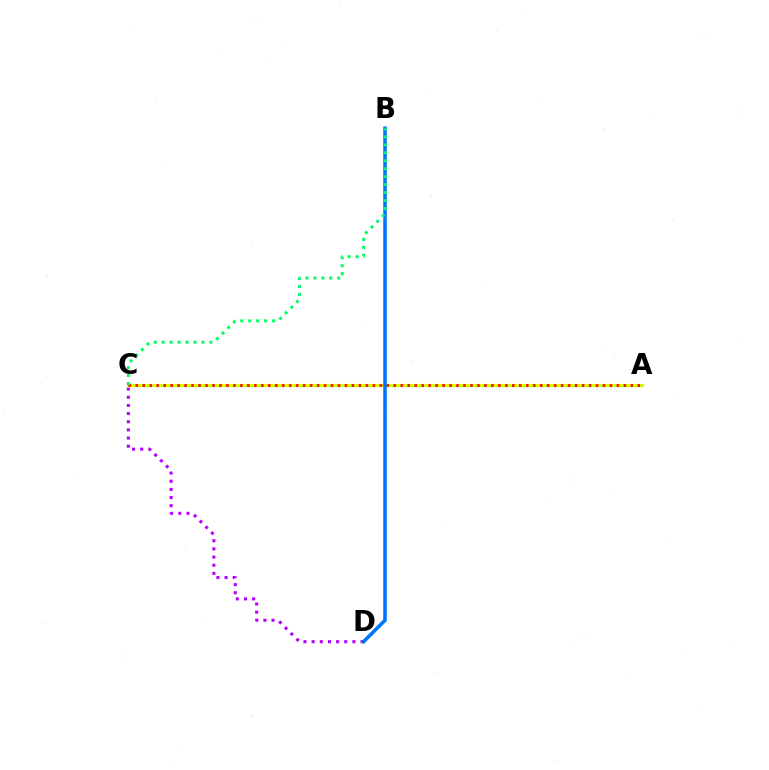{('C', 'D'): [{'color': '#b900ff', 'line_style': 'dotted', 'thickness': 2.22}], ('A', 'C'): [{'color': '#d1ff00', 'line_style': 'solid', 'thickness': 2.29}, {'color': '#ff0000', 'line_style': 'dotted', 'thickness': 1.89}], ('B', 'D'): [{'color': '#0074ff', 'line_style': 'solid', 'thickness': 2.56}], ('B', 'C'): [{'color': '#00ff5c', 'line_style': 'dotted', 'thickness': 2.16}]}